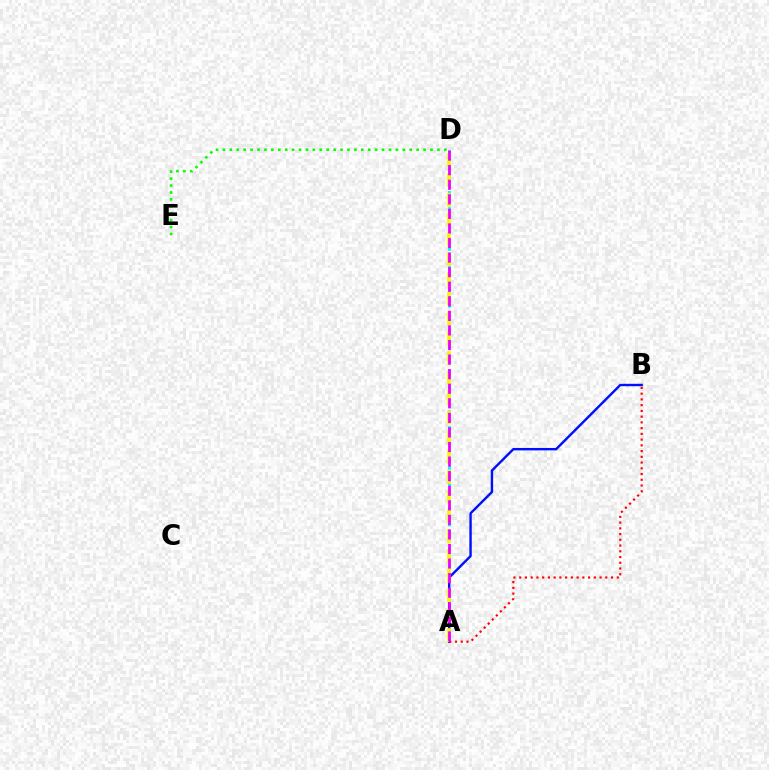{('A', 'D'): [{'color': '#00fff6', 'line_style': 'dotted', 'thickness': 2.2}, {'color': '#fcf500', 'line_style': 'dashed', 'thickness': 2.69}, {'color': '#ee00ff', 'line_style': 'dashed', 'thickness': 1.98}], ('A', 'B'): [{'color': '#0010ff', 'line_style': 'solid', 'thickness': 1.73}, {'color': '#ff0000', 'line_style': 'dotted', 'thickness': 1.56}], ('D', 'E'): [{'color': '#08ff00', 'line_style': 'dotted', 'thickness': 1.88}]}